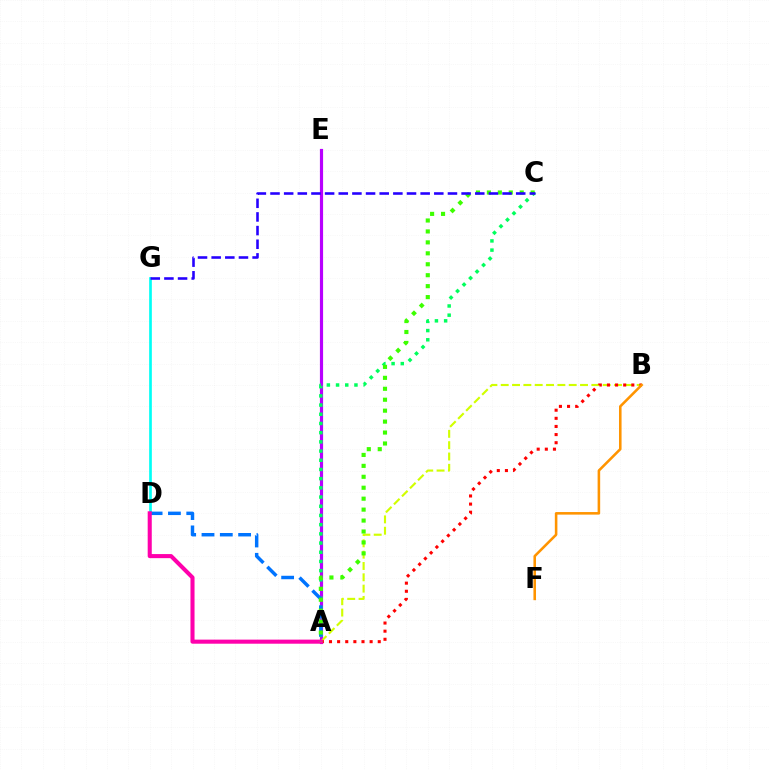{('A', 'E'): [{'color': '#b900ff', 'line_style': 'solid', 'thickness': 2.28}], ('A', 'B'): [{'color': '#d1ff00', 'line_style': 'dashed', 'thickness': 1.54}, {'color': '#ff0000', 'line_style': 'dotted', 'thickness': 2.21}], ('D', 'G'): [{'color': '#00fff6', 'line_style': 'solid', 'thickness': 1.93}], ('B', 'F'): [{'color': '#ff9400', 'line_style': 'solid', 'thickness': 1.85}], ('A', 'C'): [{'color': '#00ff5c', 'line_style': 'dotted', 'thickness': 2.5}, {'color': '#3dff00', 'line_style': 'dotted', 'thickness': 2.97}], ('A', 'D'): [{'color': '#0074ff', 'line_style': 'dashed', 'thickness': 2.49}, {'color': '#ff00ac', 'line_style': 'solid', 'thickness': 2.94}], ('C', 'G'): [{'color': '#2500ff', 'line_style': 'dashed', 'thickness': 1.85}]}